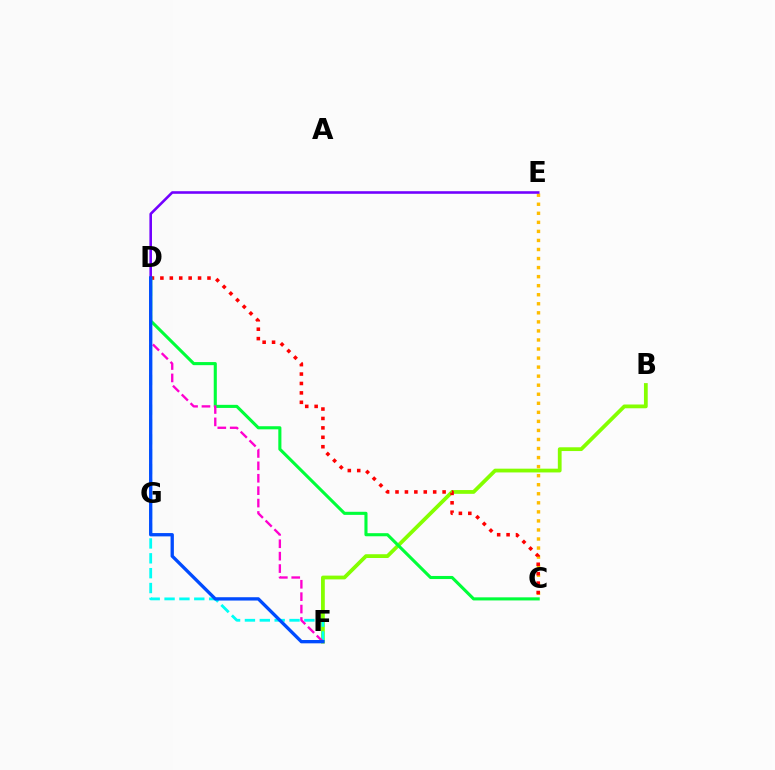{('B', 'F'): [{'color': '#84ff00', 'line_style': 'solid', 'thickness': 2.71}], ('C', 'E'): [{'color': '#ffbd00', 'line_style': 'dotted', 'thickness': 2.46}], ('C', 'D'): [{'color': '#ff0000', 'line_style': 'dotted', 'thickness': 2.56}, {'color': '#00ff39', 'line_style': 'solid', 'thickness': 2.23}], ('D', 'E'): [{'color': '#7200ff', 'line_style': 'solid', 'thickness': 1.86}], ('D', 'F'): [{'color': '#00fff6', 'line_style': 'dashed', 'thickness': 2.02}, {'color': '#ff00cf', 'line_style': 'dashed', 'thickness': 1.69}, {'color': '#004bff', 'line_style': 'solid', 'thickness': 2.39}]}